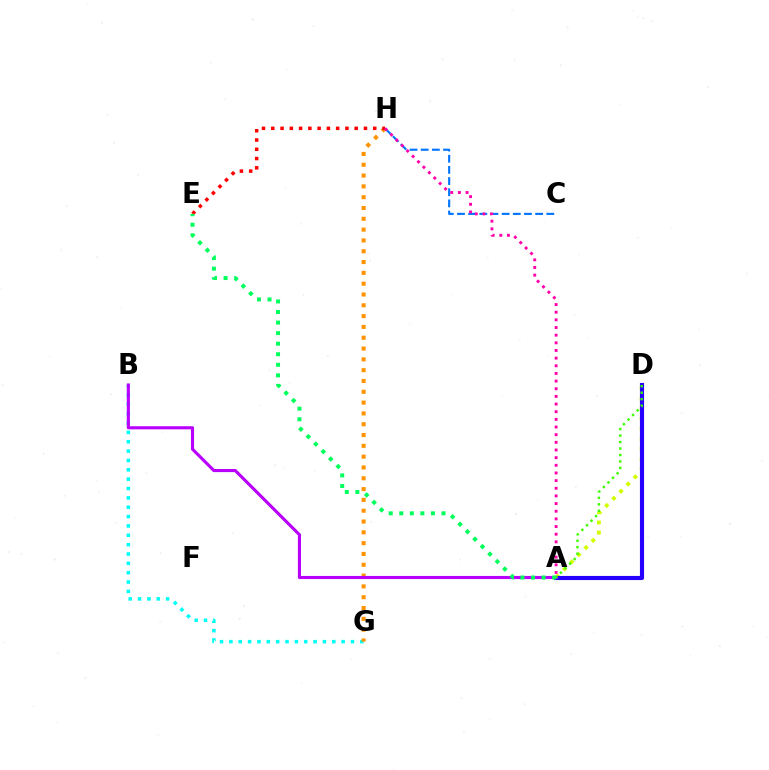{('B', 'G'): [{'color': '#00fff6', 'line_style': 'dotted', 'thickness': 2.54}], ('A', 'D'): [{'color': '#d1ff00', 'line_style': 'dotted', 'thickness': 2.75}, {'color': '#2500ff', 'line_style': 'solid', 'thickness': 2.98}, {'color': '#3dff00', 'line_style': 'dotted', 'thickness': 1.76}], ('G', 'H'): [{'color': '#ff9400', 'line_style': 'dotted', 'thickness': 2.94}], ('A', 'B'): [{'color': '#b900ff', 'line_style': 'solid', 'thickness': 2.24}], ('C', 'H'): [{'color': '#0074ff', 'line_style': 'dashed', 'thickness': 1.52}], ('E', 'H'): [{'color': '#ff0000', 'line_style': 'dotted', 'thickness': 2.52}], ('A', 'H'): [{'color': '#ff00ac', 'line_style': 'dotted', 'thickness': 2.08}], ('A', 'E'): [{'color': '#00ff5c', 'line_style': 'dotted', 'thickness': 2.87}]}